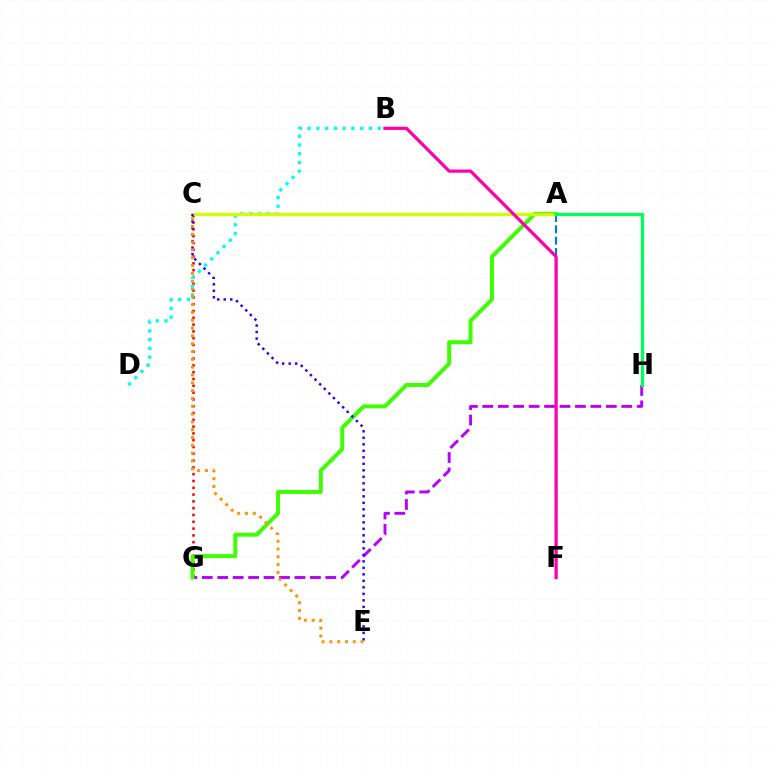{('C', 'G'): [{'color': '#ff0000', 'line_style': 'dotted', 'thickness': 1.85}], ('B', 'D'): [{'color': '#00fff6', 'line_style': 'dotted', 'thickness': 2.38}], ('A', 'F'): [{'color': '#0074ff', 'line_style': 'dashed', 'thickness': 1.54}], ('G', 'H'): [{'color': '#b900ff', 'line_style': 'dashed', 'thickness': 2.1}], ('A', 'G'): [{'color': '#3dff00', 'line_style': 'solid', 'thickness': 2.85}], ('A', 'C'): [{'color': '#d1ff00', 'line_style': 'solid', 'thickness': 2.34}], ('A', 'H'): [{'color': '#00ff5c', 'line_style': 'solid', 'thickness': 2.34}], ('B', 'F'): [{'color': '#ff00ac', 'line_style': 'solid', 'thickness': 2.32}], ('C', 'E'): [{'color': '#2500ff', 'line_style': 'dotted', 'thickness': 1.77}, {'color': '#ff9400', 'line_style': 'dotted', 'thickness': 2.12}]}